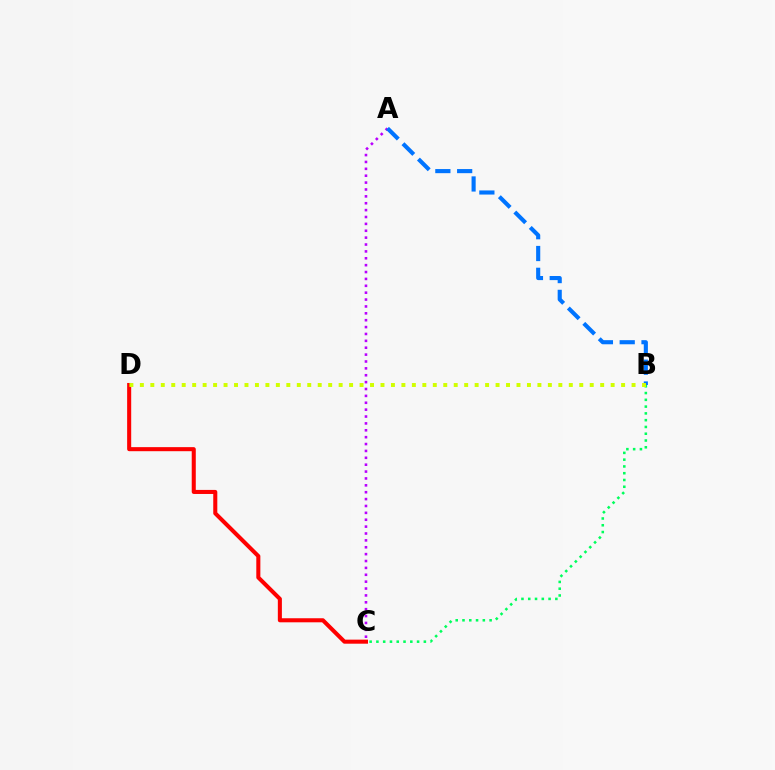{('C', 'D'): [{'color': '#ff0000', 'line_style': 'solid', 'thickness': 2.92}], ('A', 'C'): [{'color': '#b900ff', 'line_style': 'dotted', 'thickness': 1.87}], ('A', 'B'): [{'color': '#0074ff', 'line_style': 'dashed', 'thickness': 2.96}], ('B', 'C'): [{'color': '#00ff5c', 'line_style': 'dotted', 'thickness': 1.84}], ('B', 'D'): [{'color': '#d1ff00', 'line_style': 'dotted', 'thickness': 2.84}]}